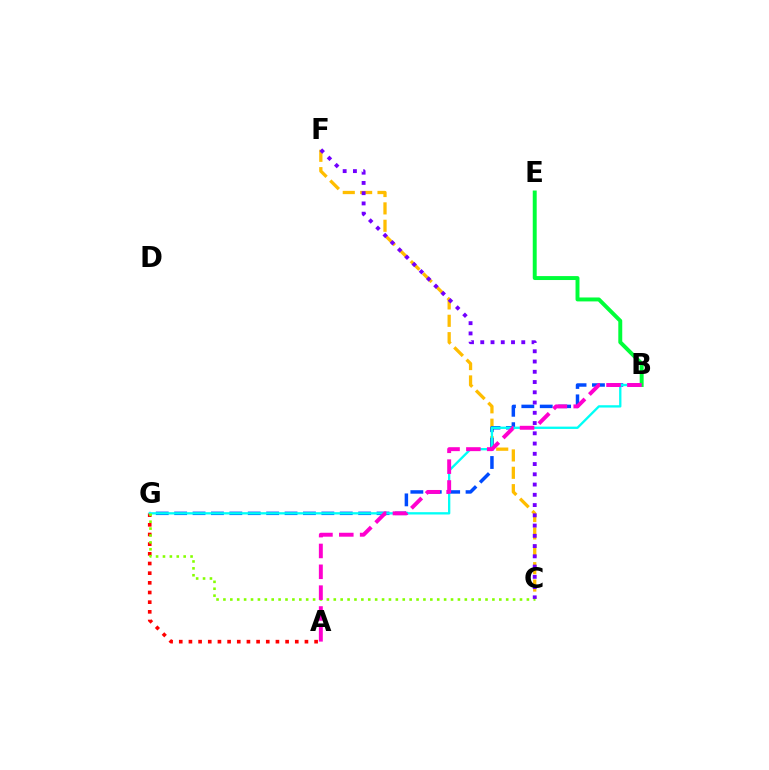{('A', 'G'): [{'color': '#ff0000', 'line_style': 'dotted', 'thickness': 2.63}], ('C', 'F'): [{'color': '#ffbd00', 'line_style': 'dashed', 'thickness': 2.36}, {'color': '#7200ff', 'line_style': 'dotted', 'thickness': 2.79}], ('B', 'G'): [{'color': '#004bff', 'line_style': 'dashed', 'thickness': 2.5}, {'color': '#00fff6', 'line_style': 'solid', 'thickness': 1.67}], ('C', 'G'): [{'color': '#84ff00', 'line_style': 'dotted', 'thickness': 1.87}], ('B', 'E'): [{'color': '#00ff39', 'line_style': 'solid', 'thickness': 2.84}], ('A', 'B'): [{'color': '#ff00cf', 'line_style': 'dashed', 'thickness': 2.83}]}